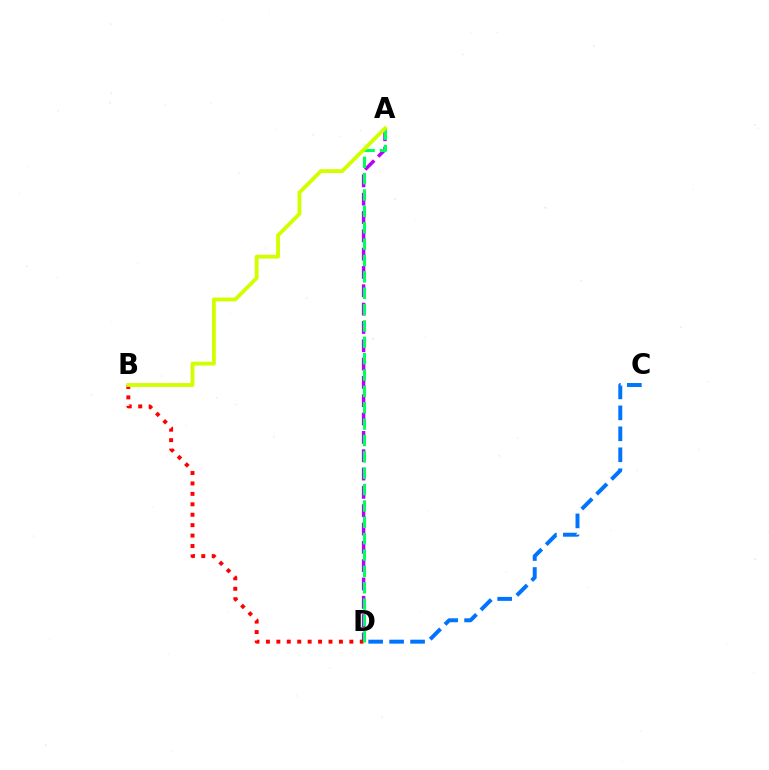{('A', 'D'): [{'color': '#b900ff', 'line_style': 'dashed', 'thickness': 2.49}, {'color': '#00ff5c', 'line_style': 'dashed', 'thickness': 2.22}], ('B', 'D'): [{'color': '#ff0000', 'line_style': 'dotted', 'thickness': 2.83}], ('C', 'D'): [{'color': '#0074ff', 'line_style': 'dashed', 'thickness': 2.85}], ('A', 'B'): [{'color': '#d1ff00', 'line_style': 'solid', 'thickness': 2.76}]}